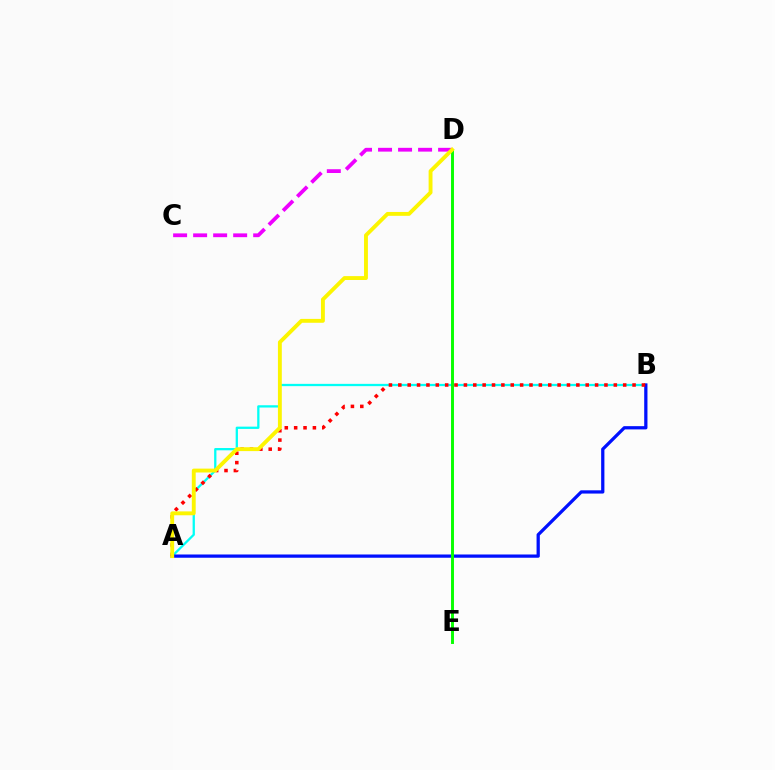{('C', 'D'): [{'color': '#ee00ff', 'line_style': 'dashed', 'thickness': 2.72}], ('A', 'B'): [{'color': '#00fff6', 'line_style': 'solid', 'thickness': 1.64}, {'color': '#0010ff', 'line_style': 'solid', 'thickness': 2.34}, {'color': '#ff0000', 'line_style': 'dotted', 'thickness': 2.55}], ('D', 'E'): [{'color': '#08ff00', 'line_style': 'solid', 'thickness': 2.11}], ('A', 'D'): [{'color': '#fcf500', 'line_style': 'solid', 'thickness': 2.79}]}